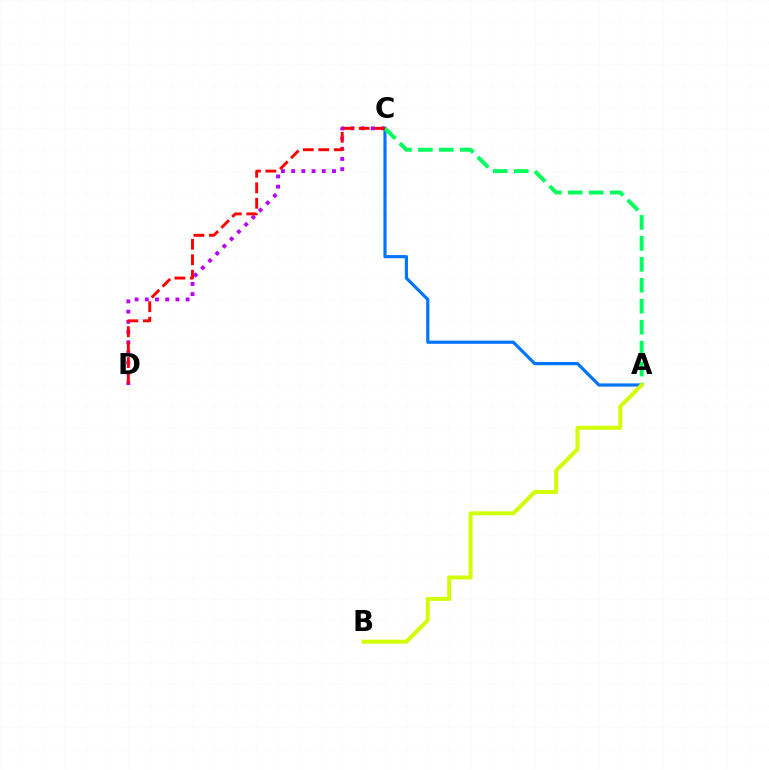{('C', 'D'): [{'color': '#b900ff', 'line_style': 'dotted', 'thickness': 2.77}, {'color': '#ff0000', 'line_style': 'dashed', 'thickness': 2.1}], ('A', 'C'): [{'color': '#0074ff', 'line_style': 'solid', 'thickness': 2.28}, {'color': '#00ff5c', 'line_style': 'dashed', 'thickness': 2.85}], ('A', 'B'): [{'color': '#d1ff00', 'line_style': 'solid', 'thickness': 2.86}]}